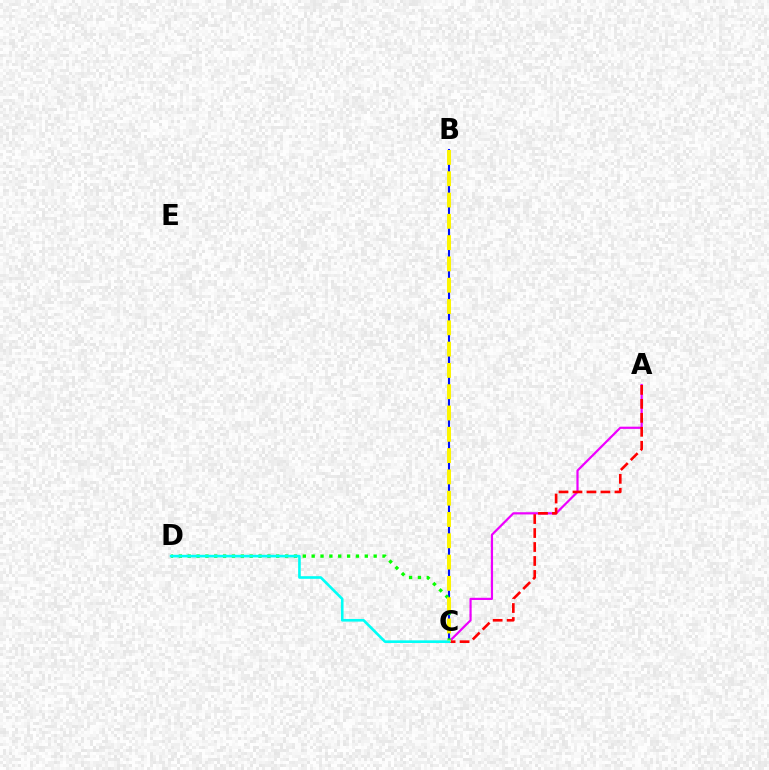{('B', 'C'): [{'color': '#0010ff', 'line_style': 'solid', 'thickness': 1.52}, {'color': '#fcf500', 'line_style': 'dashed', 'thickness': 2.89}], ('A', 'C'): [{'color': '#ee00ff', 'line_style': 'solid', 'thickness': 1.59}, {'color': '#ff0000', 'line_style': 'dashed', 'thickness': 1.9}], ('C', 'D'): [{'color': '#08ff00', 'line_style': 'dotted', 'thickness': 2.41}, {'color': '#00fff6', 'line_style': 'solid', 'thickness': 1.9}]}